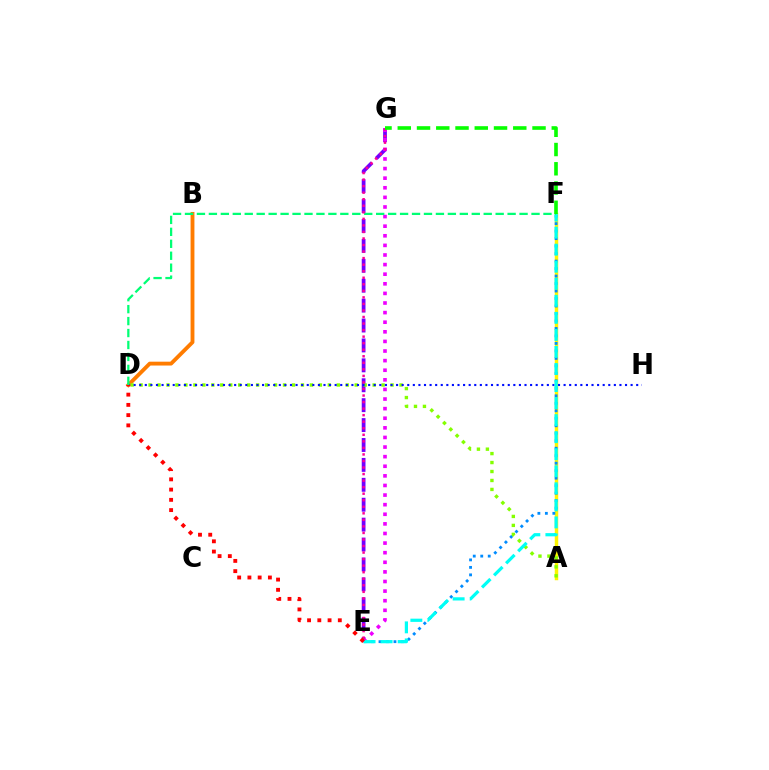{('A', 'F'): [{'color': '#fcf500', 'line_style': 'solid', 'thickness': 2.5}], ('E', 'F'): [{'color': '#008cff', 'line_style': 'dotted', 'thickness': 2.03}, {'color': '#00fff6', 'line_style': 'dashed', 'thickness': 2.32}], ('E', 'G'): [{'color': '#7200ff', 'line_style': 'dashed', 'thickness': 2.7}, {'color': '#ee00ff', 'line_style': 'dotted', 'thickness': 2.61}, {'color': '#ff0094', 'line_style': 'dotted', 'thickness': 1.78}], ('B', 'D'): [{'color': '#ff7c00', 'line_style': 'solid', 'thickness': 2.77}], ('A', 'D'): [{'color': '#84ff00', 'line_style': 'dotted', 'thickness': 2.44}], ('D', 'H'): [{'color': '#0010ff', 'line_style': 'dotted', 'thickness': 1.52}], ('D', 'F'): [{'color': '#00ff74', 'line_style': 'dashed', 'thickness': 1.62}], ('D', 'E'): [{'color': '#ff0000', 'line_style': 'dotted', 'thickness': 2.78}], ('F', 'G'): [{'color': '#08ff00', 'line_style': 'dashed', 'thickness': 2.62}]}